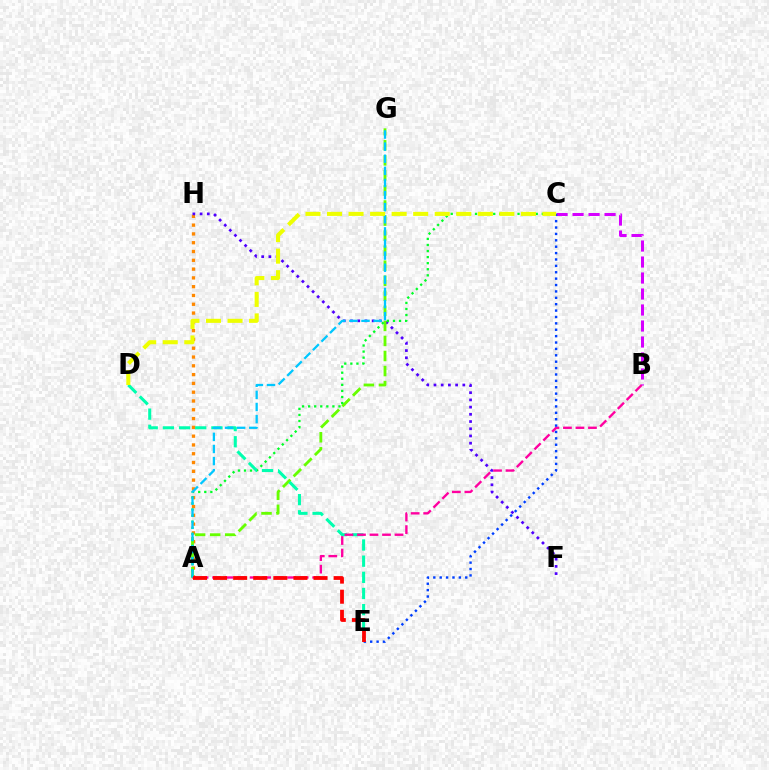{('A', 'H'): [{'color': '#ff8800', 'line_style': 'dotted', 'thickness': 2.39}], ('F', 'H'): [{'color': '#4f00ff', 'line_style': 'dotted', 'thickness': 1.96}], ('A', 'G'): [{'color': '#66ff00', 'line_style': 'dashed', 'thickness': 2.04}, {'color': '#00c7ff', 'line_style': 'dashed', 'thickness': 1.64}], ('A', 'C'): [{'color': '#00ff27', 'line_style': 'dotted', 'thickness': 1.65}], ('B', 'C'): [{'color': '#d600ff', 'line_style': 'dashed', 'thickness': 2.17}], ('D', 'E'): [{'color': '#00ffaf', 'line_style': 'dashed', 'thickness': 2.2}], ('A', 'B'): [{'color': '#ff00a0', 'line_style': 'dashed', 'thickness': 1.7}], ('C', 'E'): [{'color': '#003fff', 'line_style': 'dotted', 'thickness': 1.74}], ('A', 'E'): [{'color': '#ff0000', 'line_style': 'dashed', 'thickness': 2.73}], ('C', 'D'): [{'color': '#eeff00', 'line_style': 'dashed', 'thickness': 2.93}]}